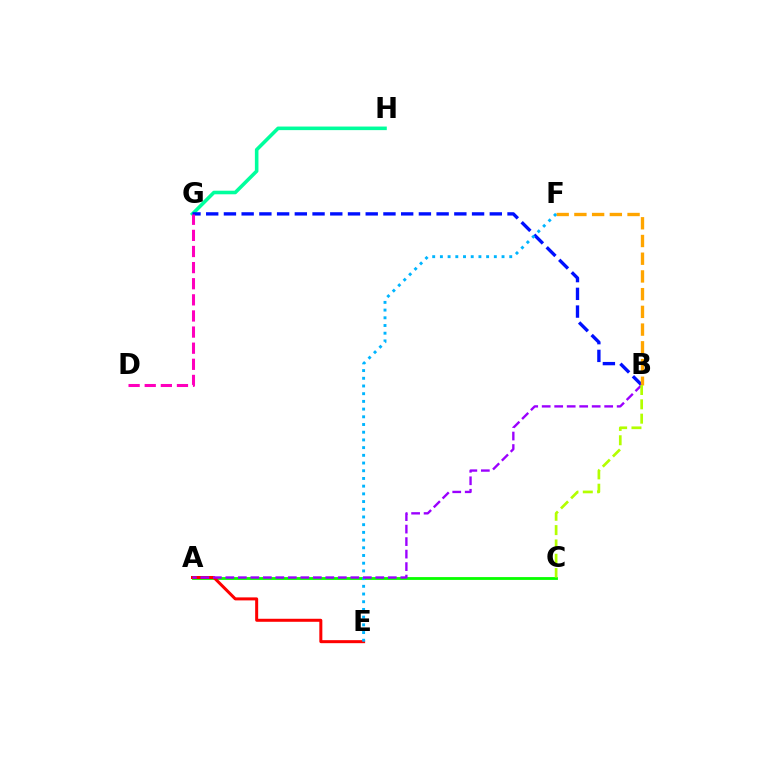{('G', 'H'): [{'color': '#00ff9d', 'line_style': 'solid', 'thickness': 2.57}], ('B', 'G'): [{'color': '#0010ff', 'line_style': 'dashed', 'thickness': 2.41}], ('A', 'C'): [{'color': '#08ff00', 'line_style': 'solid', 'thickness': 2.03}], ('B', 'F'): [{'color': '#ffa500', 'line_style': 'dashed', 'thickness': 2.41}], ('A', 'E'): [{'color': '#ff0000', 'line_style': 'solid', 'thickness': 2.17}], ('E', 'F'): [{'color': '#00b5ff', 'line_style': 'dotted', 'thickness': 2.09}], ('A', 'B'): [{'color': '#9b00ff', 'line_style': 'dashed', 'thickness': 1.7}], ('B', 'C'): [{'color': '#b3ff00', 'line_style': 'dashed', 'thickness': 1.95}], ('D', 'G'): [{'color': '#ff00bd', 'line_style': 'dashed', 'thickness': 2.19}]}